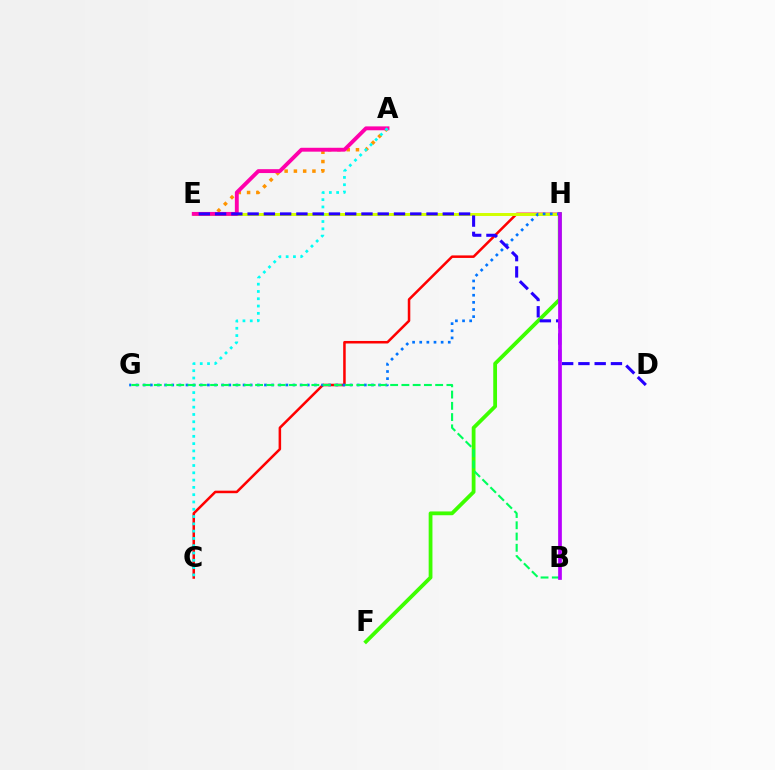{('A', 'E'): [{'color': '#ff9400', 'line_style': 'dotted', 'thickness': 2.52}, {'color': '#ff00ac', 'line_style': 'solid', 'thickness': 2.79}], ('C', 'H'): [{'color': '#ff0000', 'line_style': 'solid', 'thickness': 1.82}], ('E', 'H'): [{'color': '#d1ff00', 'line_style': 'solid', 'thickness': 2.13}], ('F', 'H'): [{'color': '#3dff00', 'line_style': 'solid', 'thickness': 2.73}], ('G', 'H'): [{'color': '#0074ff', 'line_style': 'dotted', 'thickness': 1.94}], ('A', 'C'): [{'color': '#00fff6', 'line_style': 'dotted', 'thickness': 1.98}], ('D', 'E'): [{'color': '#2500ff', 'line_style': 'dashed', 'thickness': 2.21}], ('B', 'G'): [{'color': '#00ff5c', 'line_style': 'dashed', 'thickness': 1.53}], ('B', 'H'): [{'color': '#b900ff', 'line_style': 'solid', 'thickness': 2.67}]}